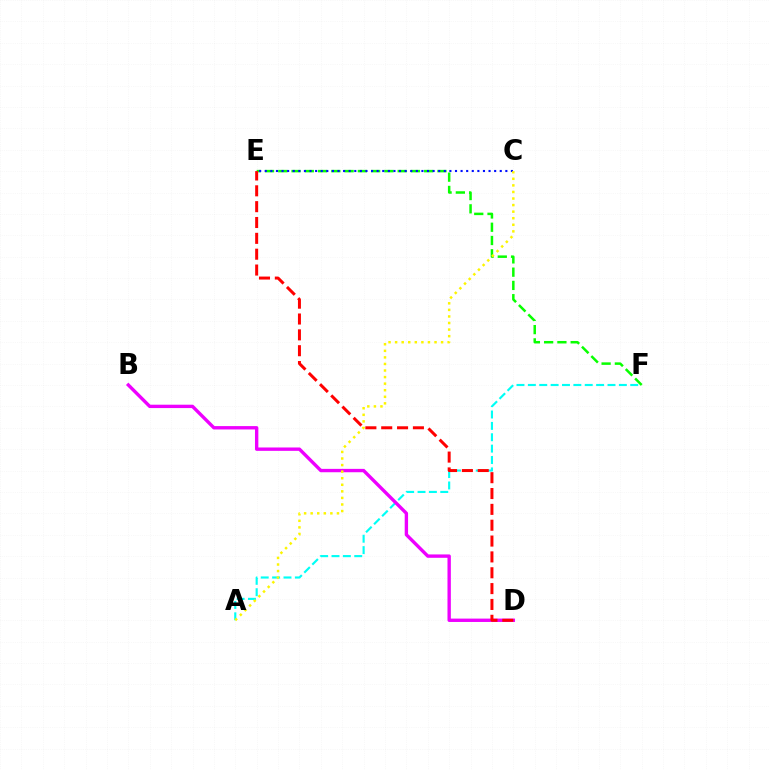{('A', 'F'): [{'color': '#00fff6', 'line_style': 'dashed', 'thickness': 1.55}], ('B', 'D'): [{'color': '#ee00ff', 'line_style': 'solid', 'thickness': 2.43}], ('E', 'F'): [{'color': '#08ff00', 'line_style': 'dashed', 'thickness': 1.8}], ('C', 'E'): [{'color': '#0010ff', 'line_style': 'dotted', 'thickness': 1.52}], ('D', 'E'): [{'color': '#ff0000', 'line_style': 'dashed', 'thickness': 2.15}], ('A', 'C'): [{'color': '#fcf500', 'line_style': 'dotted', 'thickness': 1.78}]}